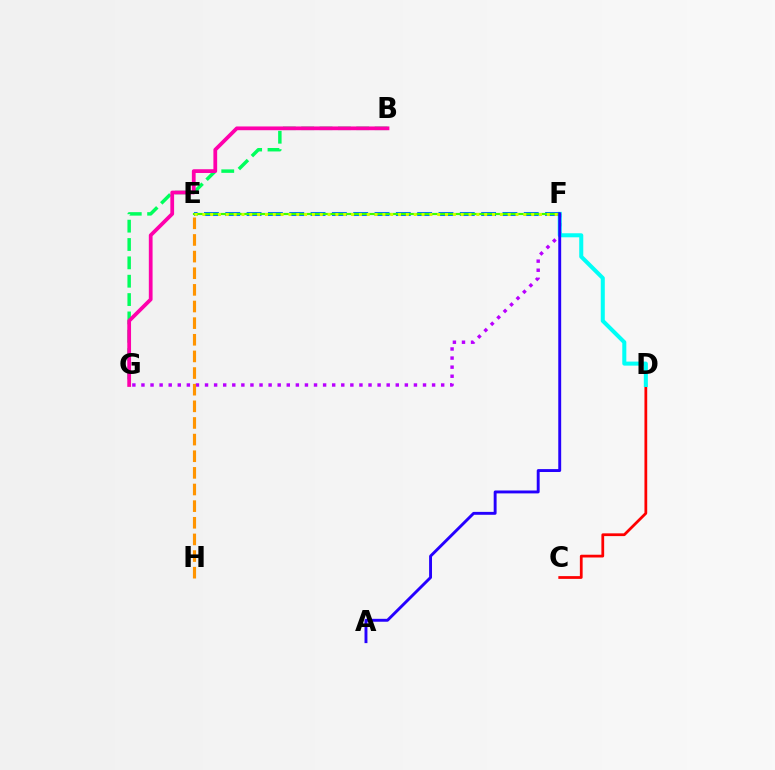{('B', 'G'): [{'color': '#00ff5c', 'line_style': 'dashed', 'thickness': 2.49}, {'color': '#ff00ac', 'line_style': 'solid', 'thickness': 2.7}], ('C', 'D'): [{'color': '#ff0000', 'line_style': 'solid', 'thickness': 1.99}], ('F', 'G'): [{'color': '#b900ff', 'line_style': 'dotted', 'thickness': 2.47}], ('D', 'F'): [{'color': '#00fff6', 'line_style': 'solid', 'thickness': 2.91}], ('E', 'F'): [{'color': '#0074ff', 'line_style': 'dashed', 'thickness': 2.9}, {'color': '#3dff00', 'line_style': 'solid', 'thickness': 1.57}, {'color': '#d1ff00', 'line_style': 'dotted', 'thickness': 2.13}], ('A', 'F'): [{'color': '#2500ff', 'line_style': 'solid', 'thickness': 2.09}], ('E', 'H'): [{'color': '#ff9400', 'line_style': 'dashed', 'thickness': 2.26}]}